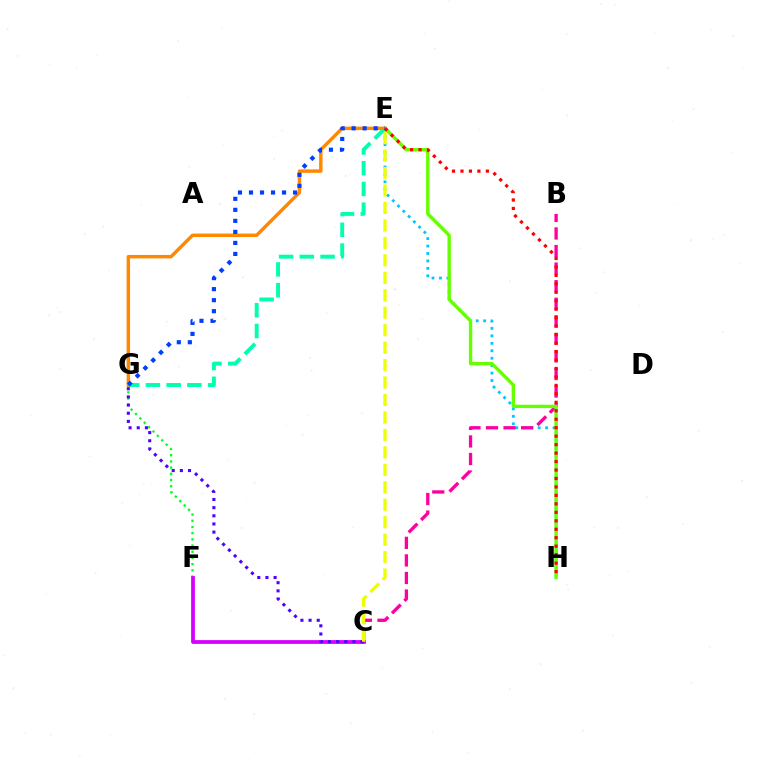{('F', 'G'): [{'color': '#00ff27', 'line_style': 'dotted', 'thickness': 1.68}], ('C', 'F'): [{'color': '#d600ff', 'line_style': 'solid', 'thickness': 2.72}], ('C', 'G'): [{'color': '#4f00ff', 'line_style': 'dotted', 'thickness': 2.22}], ('E', 'H'): [{'color': '#00c7ff', 'line_style': 'dotted', 'thickness': 2.02}, {'color': '#66ff00', 'line_style': 'solid', 'thickness': 2.43}, {'color': '#ff0000', 'line_style': 'dotted', 'thickness': 2.3}], ('E', 'G'): [{'color': '#00ffaf', 'line_style': 'dashed', 'thickness': 2.82}, {'color': '#ff8800', 'line_style': 'solid', 'thickness': 2.47}, {'color': '#003fff', 'line_style': 'dotted', 'thickness': 2.99}], ('B', 'C'): [{'color': '#ff00a0', 'line_style': 'dashed', 'thickness': 2.39}], ('C', 'E'): [{'color': '#eeff00', 'line_style': 'dashed', 'thickness': 2.37}]}